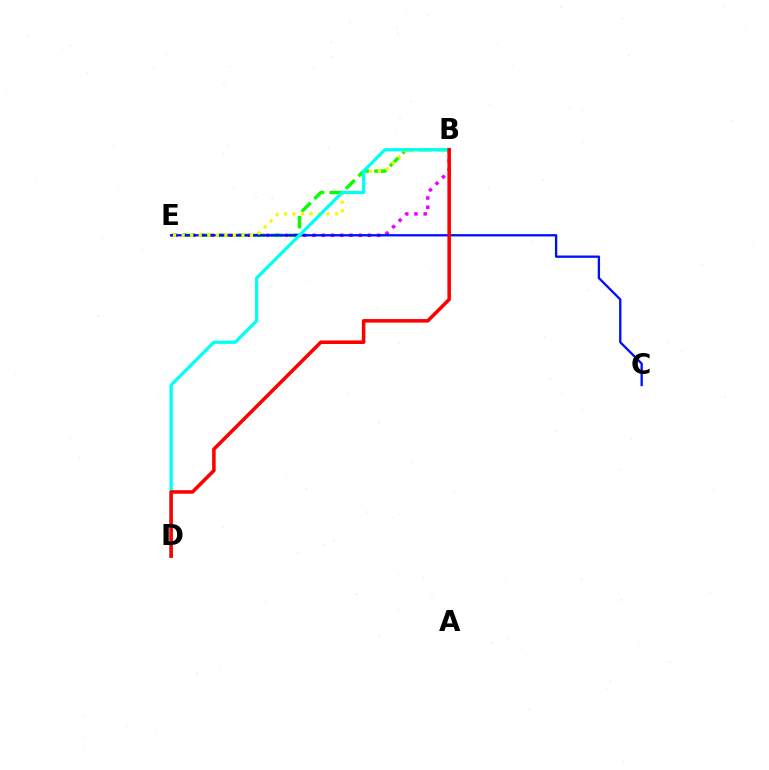{('B', 'E'): [{'color': '#ee00ff', 'line_style': 'dotted', 'thickness': 2.51}, {'color': '#08ff00', 'line_style': 'dashed', 'thickness': 2.42}, {'color': '#fcf500', 'line_style': 'dotted', 'thickness': 2.32}], ('C', 'E'): [{'color': '#0010ff', 'line_style': 'solid', 'thickness': 1.67}], ('B', 'D'): [{'color': '#00fff6', 'line_style': 'solid', 'thickness': 2.34}, {'color': '#ff0000', 'line_style': 'solid', 'thickness': 2.56}]}